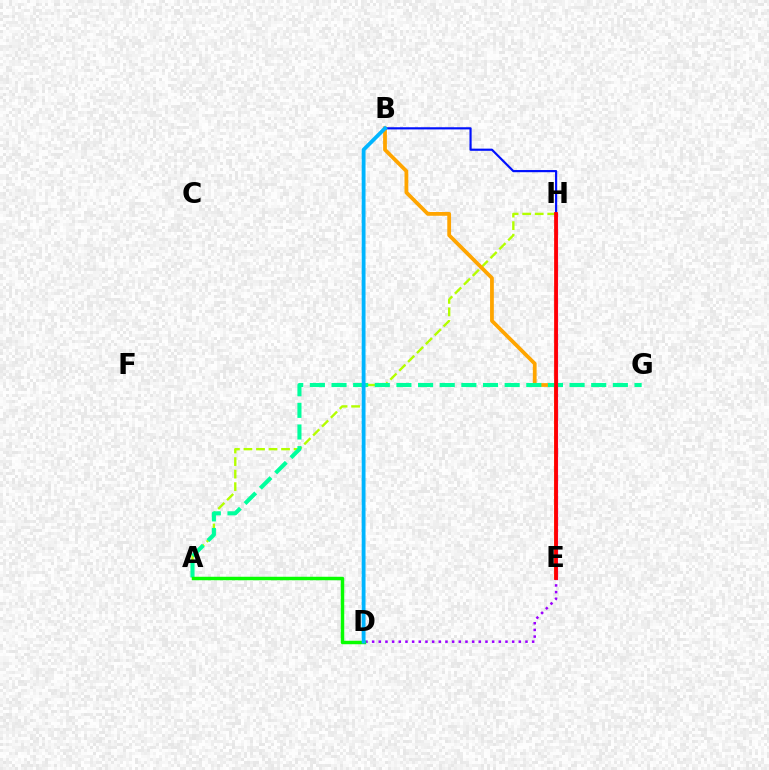{('A', 'H'): [{'color': '#b3ff00', 'line_style': 'dashed', 'thickness': 1.7}], ('B', 'E'): [{'color': '#ffa500', 'line_style': 'solid', 'thickness': 2.72}], ('B', 'H'): [{'color': '#0010ff', 'line_style': 'solid', 'thickness': 1.57}], ('D', 'E'): [{'color': '#9b00ff', 'line_style': 'dotted', 'thickness': 1.81}], ('A', 'G'): [{'color': '#00ff9d', 'line_style': 'dashed', 'thickness': 2.94}], ('A', 'D'): [{'color': '#08ff00', 'line_style': 'solid', 'thickness': 2.49}], ('E', 'H'): [{'color': '#ff00bd', 'line_style': 'solid', 'thickness': 2.27}, {'color': '#ff0000', 'line_style': 'solid', 'thickness': 2.69}], ('B', 'D'): [{'color': '#00b5ff', 'line_style': 'solid', 'thickness': 2.76}]}